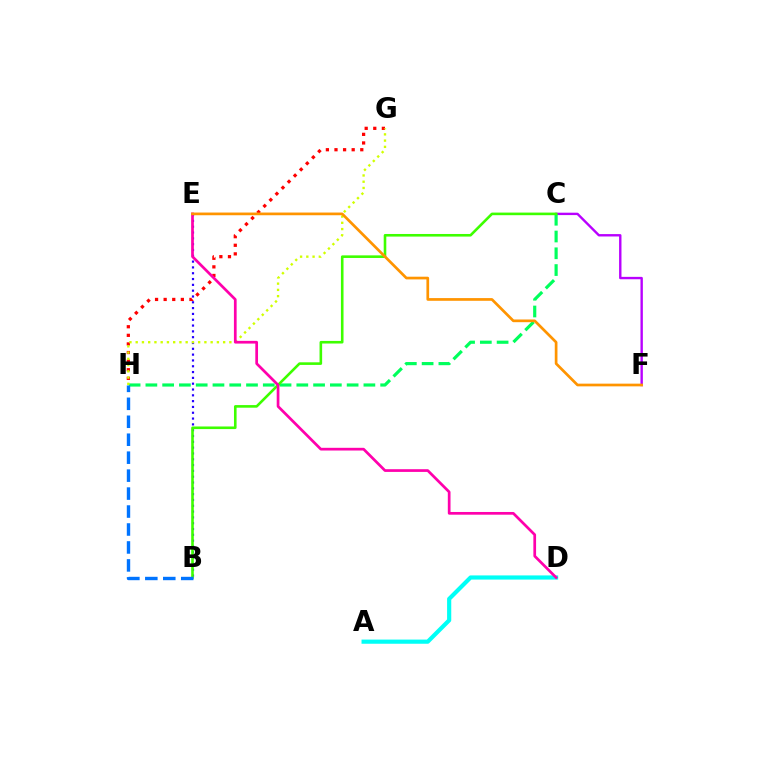{('G', 'H'): [{'color': '#ff0000', 'line_style': 'dotted', 'thickness': 2.34}, {'color': '#d1ff00', 'line_style': 'dotted', 'thickness': 1.7}], ('A', 'D'): [{'color': '#00fff6', 'line_style': 'solid', 'thickness': 3.0}], ('C', 'F'): [{'color': '#b900ff', 'line_style': 'solid', 'thickness': 1.72}], ('C', 'H'): [{'color': '#00ff5c', 'line_style': 'dashed', 'thickness': 2.28}], ('B', 'E'): [{'color': '#2500ff', 'line_style': 'dotted', 'thickness': 1.58}], ('B', 'C'): [{'color': '#3dff00', 'line_style': 'solid', 'thickness': 1.87}], ('D', 'E'): [{'color': '#ff00ac', 'line_style': 'solid', 'thickness': 1.95}], ('E', 'F'): [{'color': '#ff9400', 'line_style': 'solid', 'thickness': 1.95}], ('B', 'H'): [{'color': '#0074ff', 'line_style': 'dashed', 'thickness': 2.44}]}